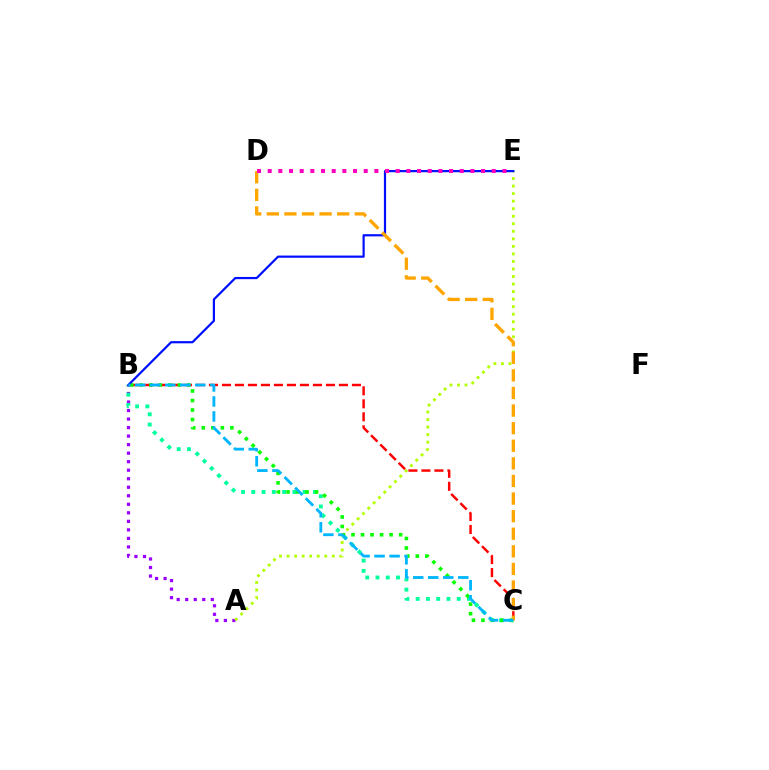{('B', 'C'): [{'color': '#ff0000', 'line_style': 'dashed', 'thickness': 1.77}, {'color': '#00ff9d', 'line_style': 'dotted', 'thickness': 2.79}, {'color': '#08ff00', 'line_style': 'dotted', 'thickness': 2.59}, {'color': '#00b5ff', 'line_style': 'dashed', 'thickness': 2.04}], ('A', 'B'): [{'color': '#9b00ff', 'line_style': 'dotted', 'thickness': 2.32}], ('A', 'E'): [{'color': '#b3ff00', 'line_style': 'dotted', 'thickness': 2.05}], ('B', 'E'): [{'color': '#0010ff', 'line_style': 'solid', 'thickness': 1.59}], ('C', 'D'): [{'color': '#ffa500', 'line_style': 'dashed', 'thickness': 2.39}], ('D', 'E'): [{'color': '#ff00bd', 'line_style': 'dotted', 'thickness': 2.9}]}